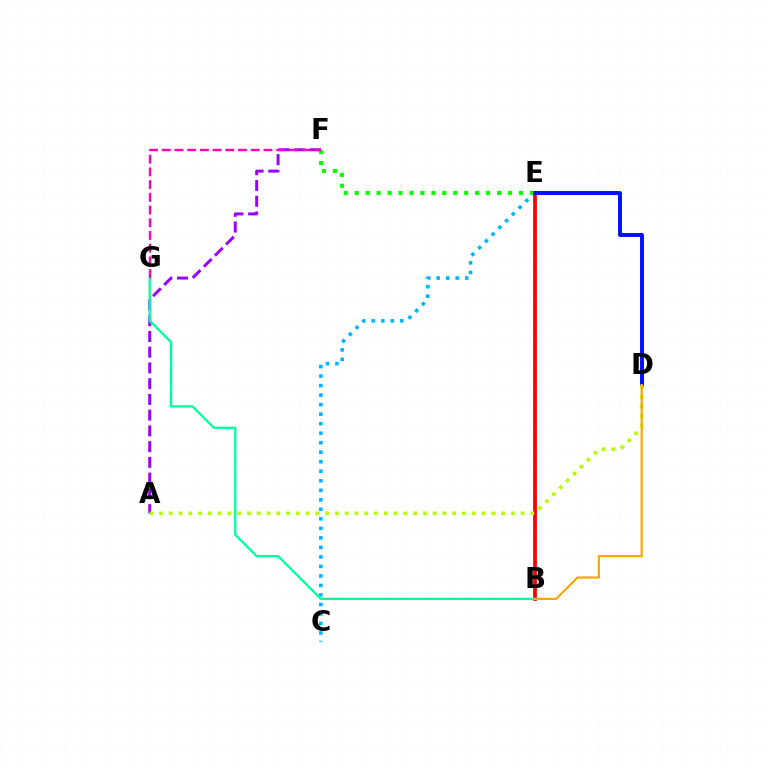{('C', 'E'): [{'color': '#00b5ff', 'line_style': 'dotted', 'thickness': 2.59}], ('E', 'F'): [{'color': '#08ff00', 'line_style': 'dotted', 'thickness': 2.97}], ('A', 'F'): [{'color': '#9b00ff', 'line_style': 'dashed', 'thickness': 2.14}], ('B', 'E'): [{'color': '#ff0000', 'line_style': 'solid', 'thickness': 2.7}], ('B', 'G'): [{'color': '#00ff9d', 'line_style': 'solid', 'thickness': 1.67}], ('D', 'E'): [{'color': '#0010ff', 'line_style': 'solid', 'thickness': 2.83}], ('F', 'G'): [{'color': '#ff00bd', 'line_style': 'dashed', 'thickness': 1.73}], ('A', 'D'): [{'color': '#b3ff00', 'line_style': 'dotted', 'thickness': 2.66}], ('B', 'D'): [{'color': '#ffa500', 'line_style': 'solid', 'thickness': 1.58}]}